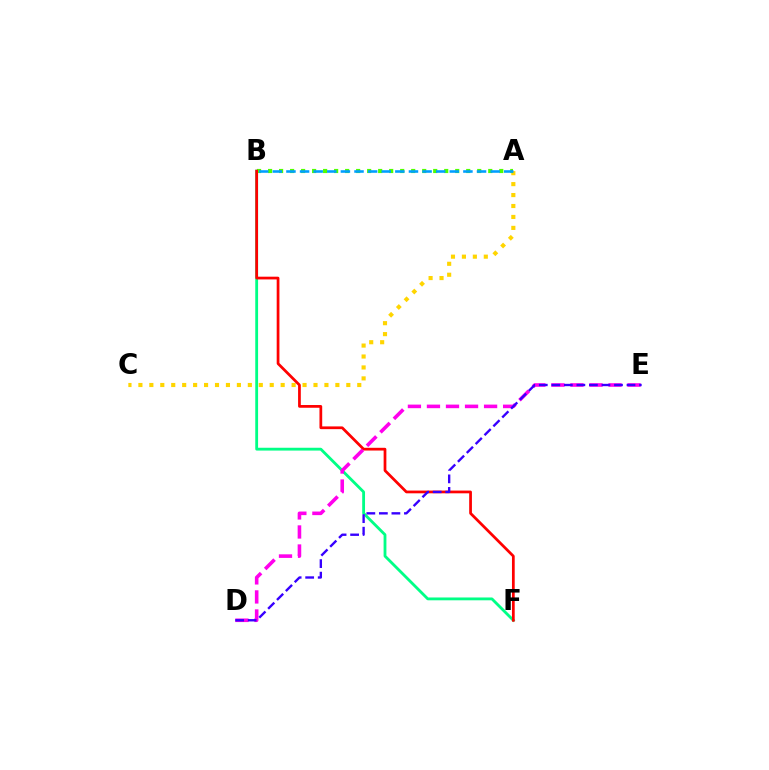{('A', 'C'): [{'color': '#ffd500', 'line_style': 'dotted', 'thickness': 2.97}], ('B', 'F'): [{'color': '#00ff86', 'line_style': 'solid', 'thickness': 2.03}, {'color': '#ff0000', 'line_style': 'solid', 'thickness': 1.97}], ('A', 'B'): [{'color': '#4fff00', 'line_style': 'dotted', 'thickness': 2.99}, {'color': '#009eff', 'line_style': 'dashed', 'thickness': 1.85}], ('D', 'E'): [{'color': '#ff00ed', 'line_style': 'dashed', 'thickness': 2.59}, {'color': '#3700ff', 'line_style': 'dashed', 'thickness': 1.7}]}